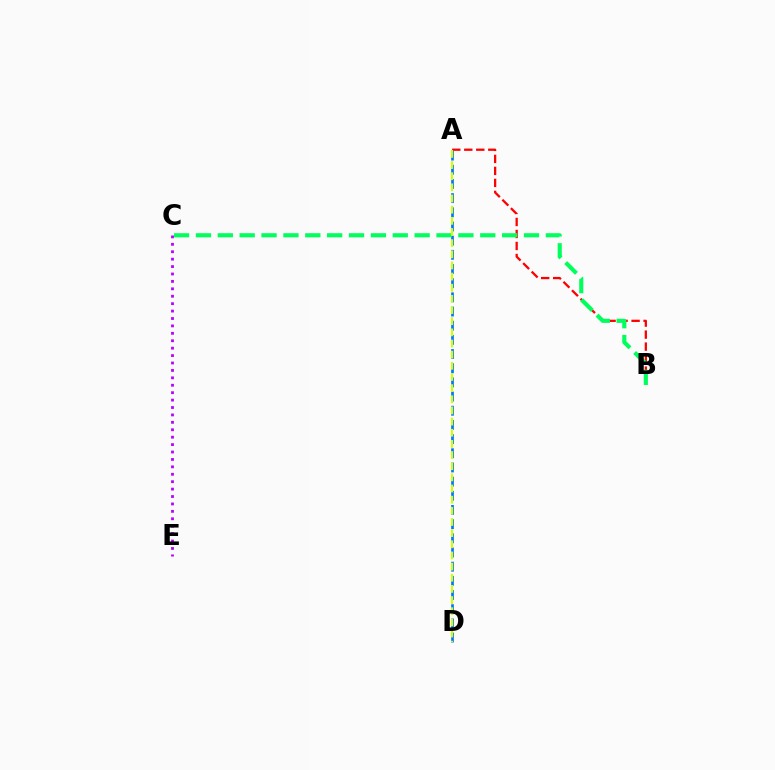{('A', 'D'): [{'color': '#0074ff', 'line_style': 'dashed', 'thickness': 1.93}, {'color': '#d1ff00', 'line_style': 'dashed', 'thickness': 1.52}], ('A', 'B'): [{'color': '#ff0000', 'line_style': 'dashed', 'thickness': 1.63}], ('B', 'C'): [{'color': '#00ff5c', 'line_style': 'dashed', 'thickness': 2.97}], ('C', 'E'): [{'color': '#b900ff', 'line_style': 'dotted', 'thickness': 2.02}]}